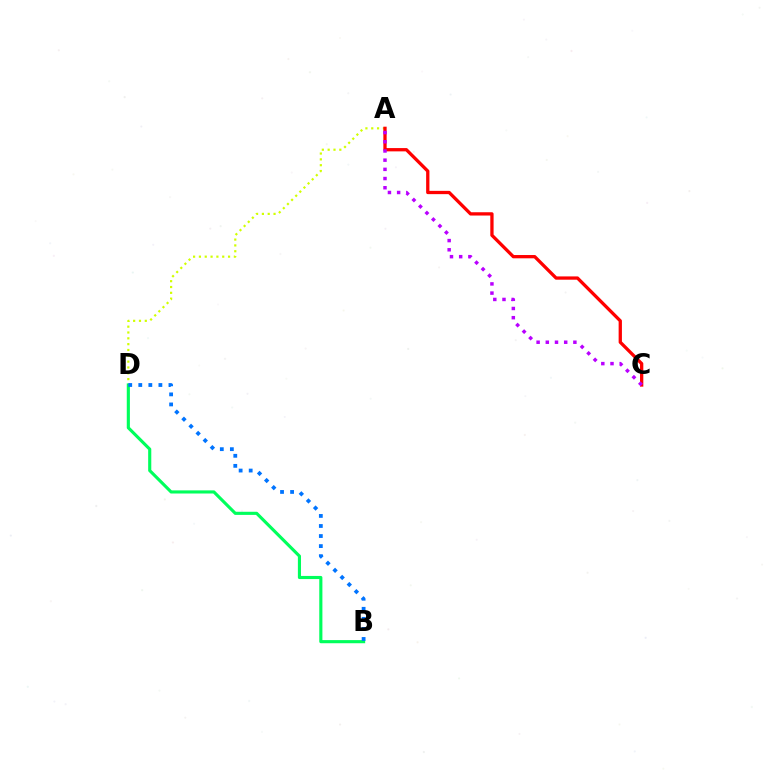{('A', 'D'): [{'color': '#d1ff00', 'line_style': 'dotted', 'thickness': 1.58}], ('A', 'C'): [{'color': '#ff0000', 'line_style': 'solid', 'thickness': 2.37}, {'color': '#b900ff', 'line_style': 'dotted', 'thickness': 2.5}], ('B', 'D'): [{'color': '#00ff5c', 'line_style': 'solid', 'thickness': 2.25}, {'color': '#0074ff', 'line_style': 'dotted', 'thickness': 2.73}]}